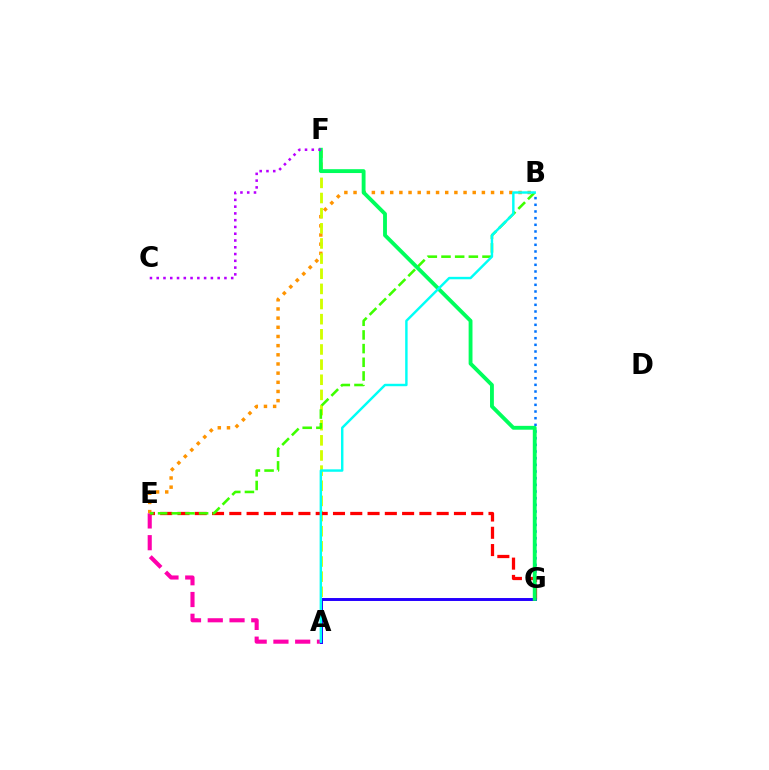{('B', 'E'): [{'color': '#ff9400', 'line_style': 'dotted', 'thickness': 2.49}, {'color': '#3dff00', 'line_style': 'dashed', 'thickness': 1.86}], ('A', 'E'): [{'color': '#ff00ac', 'line_style': 'dashed', 'thickness': 2.96}], ('A', 'F'): [{'color': '#d1ff00', 'line_style': 'dashed', 'thickness': 2.06}], ('B', 'G'): [{'color': '#0074ff', 'line_style': 'dotted', 'thickness': 1.81}], ('E', 'G'): [{'color': '#ff0000', 'line_style': 'dashed', 'thickness': 2.35}], ('A', 'G'): [{'color': '#2500ff', 'line_style': 'solid', 'thickness': 2.12}], ('F', 'G'): [{'color': '#00ff5c', 'line_style': 'solid', 'thickness': 2.78}], ('A', 'B'): [{'color': '#00fff6', 'line_style': 'solid', 'thickness': 1.75}], ('C', 'F'): [{'color': '#b900ff', 'line_style': 'dotted', 'thickness': 1.84}]}